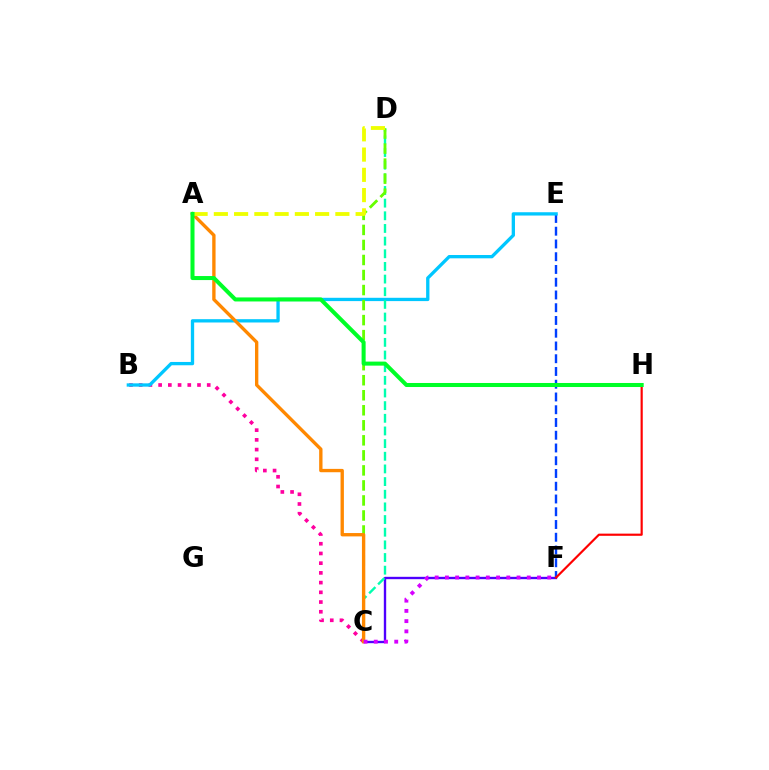{('E', 'F'): [{'color': '#003fff', 'line_style': 'dashed', 'thickness': 1.73}], ('C', 'F'): [{'color': '#4f00ff', 'line_style': 'solid', 'thickness': 1.7}, {'color': '#d600ff', 'line_style': 'dotted', 'thickness': 2.78}], ('B', 'C'): [{'color': '#ff00a0', 'line_style': 'dotted', 'thickness': 2.64}], ('B', 'E'): [{'color': '#00c7ff', 'line_style': 'solid', 'thickness': 2.38}], ('C', 'D'): [{'color': '#00ffaf', 'line_style': 'dashed', 'thickness': 1.72}, {'color': '#66ff00', 'line_style': 'dashed', 'thickness': 2.04}], ('A', 'C'): [{'color': '#ff8800', 'line_style': 'solid', 'thickness': 2.41}], ('A', 'D'): [{'color': '#eeff00', 'line_style': 'dashed', 'thickness': 2.75}], ('F', 'H'): [{'color': '#ff0000', 'line_style': 'solid', 'thickness': 1.57}], ('A', 'H'): [{'color': '#00ff27', 'line_style': 'solid', 'thickness': 2.9}]}